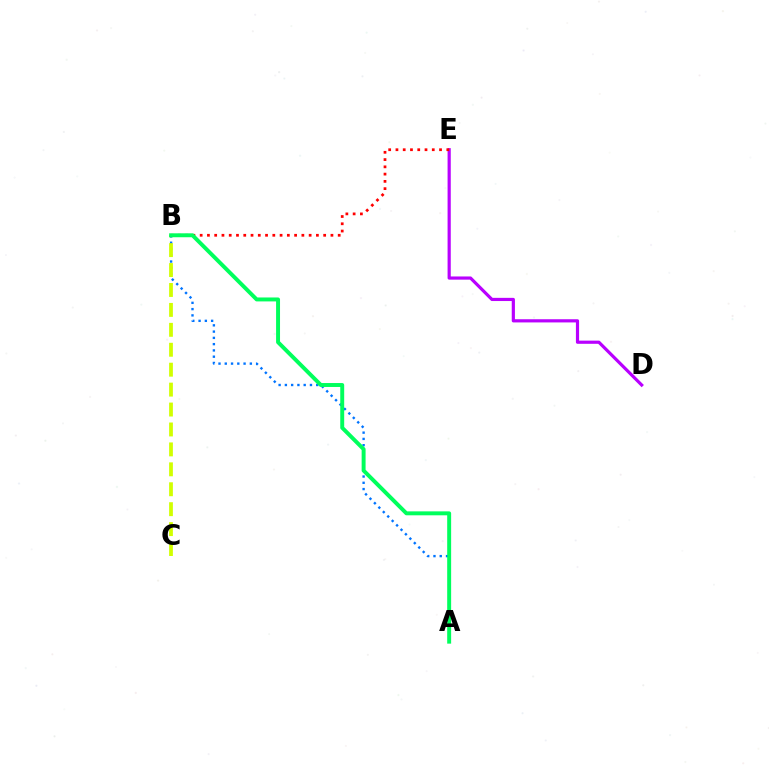{('D', 'E'): [{'color': '#b900ff', 'line_style': 'solid', 'thickness': 2.29}], ('A', 'B'): [{'color': '#0074ff', 'line_style': 'dotted', 'thickness': 1.7}, {'color': '#00ff5c', 'line_style': 'solid', 'thickness': 2.84}], ('B', 'E'): [{'color': '#ff0000', 'line_style': 'dotted', 'thickness': 1.97}], ('B', 'C'): [{'color': '#d1ff00', 'line_style': 'dashed', 'thickness': 2.71}]}